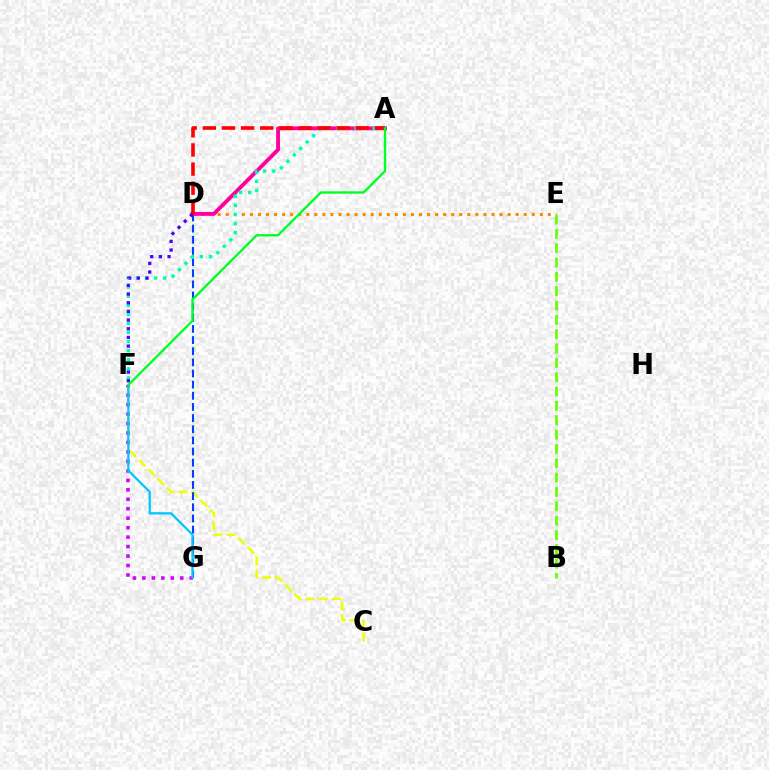{('C', 'F'): [{'color': '#eeff00', 'line_style': 'dashed', 'thickness': 1.78}], ('D', 'E'): [{'color': '#ff8800', 'line_style': 'dotted', 'thickness': 2.19}], ('F', 'G'): [{'color': '#d600ff', 'line_style': 'dotted', 'thickness': 2.57}, {'color': '#00c7ff', 'line_style': 'solid', 'thickness': 1.65}], ('D', 'G'): [{'color': '#003fff', 'line_style': 'dashed', 'thickness': 1.51}], ('A', 'D'): [{'color': '#ff00a0', 'line_style': 'solid', 'thickness': 2.77}, {'color': '#ff0000', 'line_style': 'dashed', 'thickness': 2.6}], ('A', 'F'): [{'color': '#00ffaf', 'line_style': 'dotted', 'thickness': 2.47}, {'color': '#00ff27', 'line_style': 'solid', 'thickness': 1.71}], ('B', 'E'): [{'color': '#66ff00', 'line_style': 'dashed', 'thickness': 1.95}], ('D', 'F'): [{'color': '#4f00ff', 'line_style': 'dotted', 'thickness': 2.36}]}